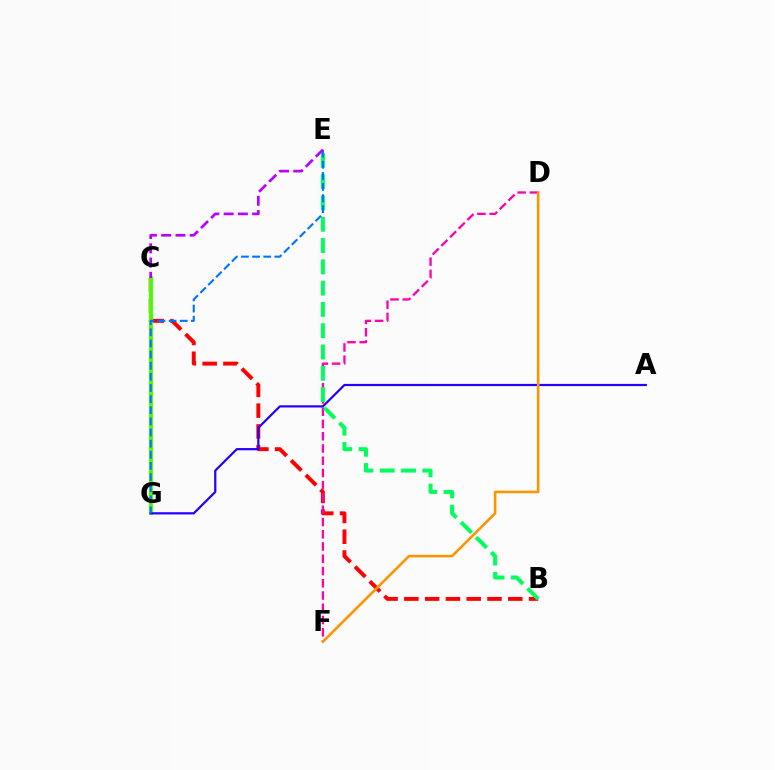{('B', 'C'): [{'color': '#ff0000', 'line_style': 'dashed', 'thickness': 2.82}], ('C', 'G'): [{'color': '#00fff6', 'line_style': 'dashed', 'thickness': 1.71}, {'color': '#d1ff00', 'line_style': 'solid', 'thickness': 2.88}, {'color': '#3dff00', 'line_style': 'solid', 'thickness': 2.68}], ('D', 'F'): [{'color': '#ff00ac', 'line_style': 'dashed', 'thickness': 1.66}, {'color': '#ff9400', 'line_style': 'solid', 'thickness': 1.87}], ('A', 'G'): [{'color': '#2500ff', 'line_style': 'solid', 'thickness': 1.59}], ('B', 'E'): [{'color': '#00ff5c', 'line_style': 'dashed', 'thickness': 2.89}], ('E', 'G'): [{'color': '#0074ff', 'line_style': 'dashed', 'thickness': 1.51}], ('C', 'E'): [{'color': '#b900ff', 'line_style': 'dashed', 'thickness': 1.94}]}